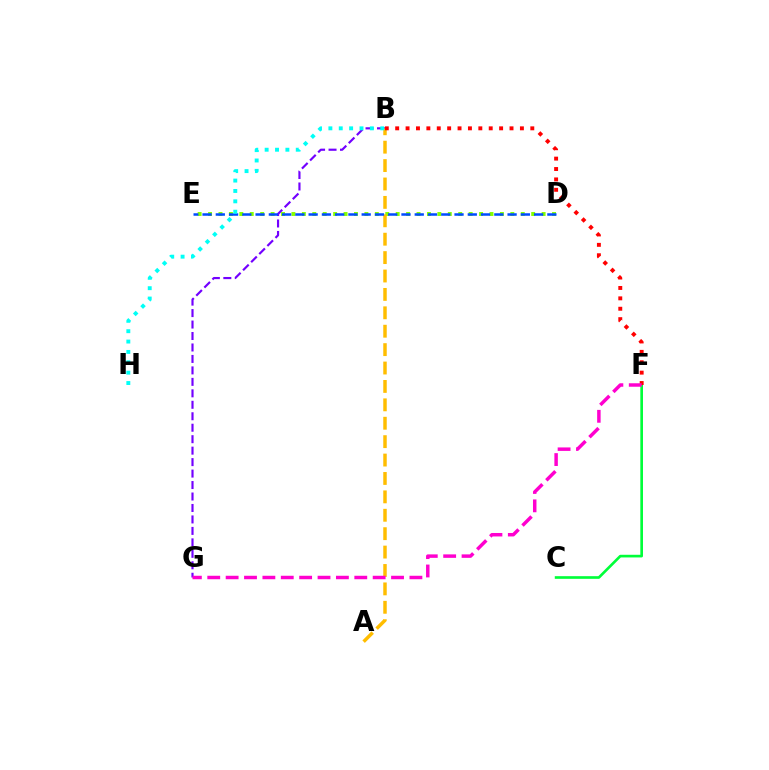{('B', 'G'): [{'color': '#7200ff', 'line_style': 'dashed', 'thickness': 1.56}], ('D', 'E'): [{'color': '#84ff00', 'line_style': 'dotted', 'thickness': 2.83}, {'color': '#004bff', 'line_style': 'dashed', 'thickness': 1.8}], ('C', 'F'): [{'color': '#00ff39', 'line_style': 'solid', 'thickness': 1.91}], ('A', 'B'): [{'color': '#ffbd00', 'line_style': 'dashed', 'thickness': 2.5}], ('B', 'F'): [{'color': '#ff0000', 'line_style': 'dotted', 'thickness': 2.82}], ('F', 'G'): [{'color': '#ff00cf', 'line_style': 'dashed', 'thickness': 2.5}], ('B', 'H'): [{'color': '#00fff6', 'line_style': 'dotted', 'thickness': 2.82}]}